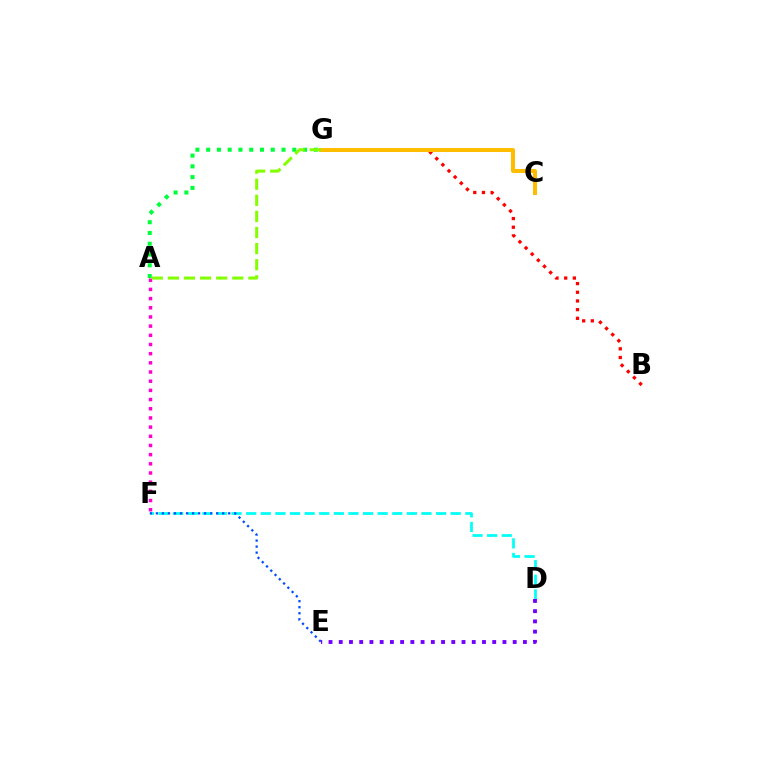{('A', 'F'): [{'color': '#ff00cf', 'line_style': 'dotted', 'thickness': 2.49}], ('D', 'F'): [{'color': '#00fff6', 'line_style': 'dashed', 'thickness': 1.98}], ('E', 'F'): [{'color': '#004bff', 'line_style': 'dotted', 'thickness': 1.64}], ('B', 'G'): [{'color': '#ff0000', 'line_style': 'dotted', 'thickness': 2.36}], ('C', 'G'): [{'color': '#ffbd00', 'line_style': 'solid', 'thickness': 2.9}], ('A', 'G'): [{'color': '#00ff39', 'line_style': 'dotted', 'thickness': 2.92}, {'color': '#84ff00', 'line_style': 'dashed', 'thickness': 2.19}], ('D', 'E'): [{'color': '#7200ff', 'line_style': 'dotted', 'thickness': 2.78}]}